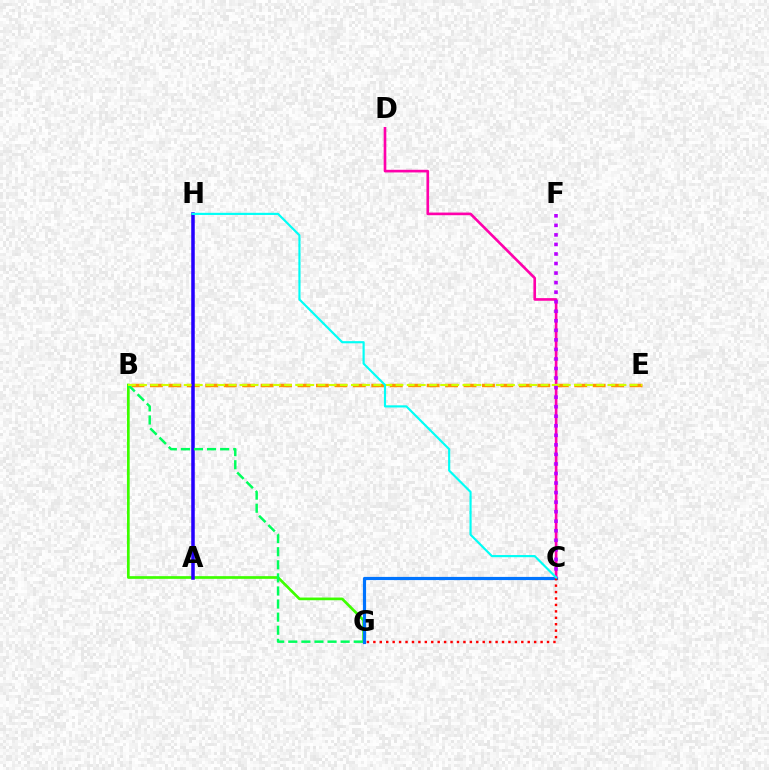{('C', 'D'): [{'color': '#ff00ac', 'line_style': 'solid', 'thickness': 1.91}], ('B', 'G'): [{'color': '#3dff00', 'line_style': 'solid', 'thickness': 1.94}, {'color': '#00ff5c', 'line_style': 'dashed', 'thickness': 1.78}], ('B', 'E'): [{'color': '#ff9400', 'line_style': 'dashed', 'thickness': 2.51}, {'color': '#d1ff00', 'line_style': 'dashed', 'thickness': 1.51}], ('A', 'H'): [{'color': '#2500ff', 'line_style': 'solid', 'thickness': 2.54}], ('C', 'G'): [{'color': '#0074ff', 'line_style': 'solid', 'thickness': 2.29}, {'color': '#ff0000', 'line_style': 'dotted', 'thickness': 1.75}], ('C', 'F'): [{'color': '#b900ff', 'line_style': 'dotted', 'thickness': 2.59}], ('C', 'H'): [{'color': '#00fff6', 'line_style': 'solid', 'thickness': 1.55}]}